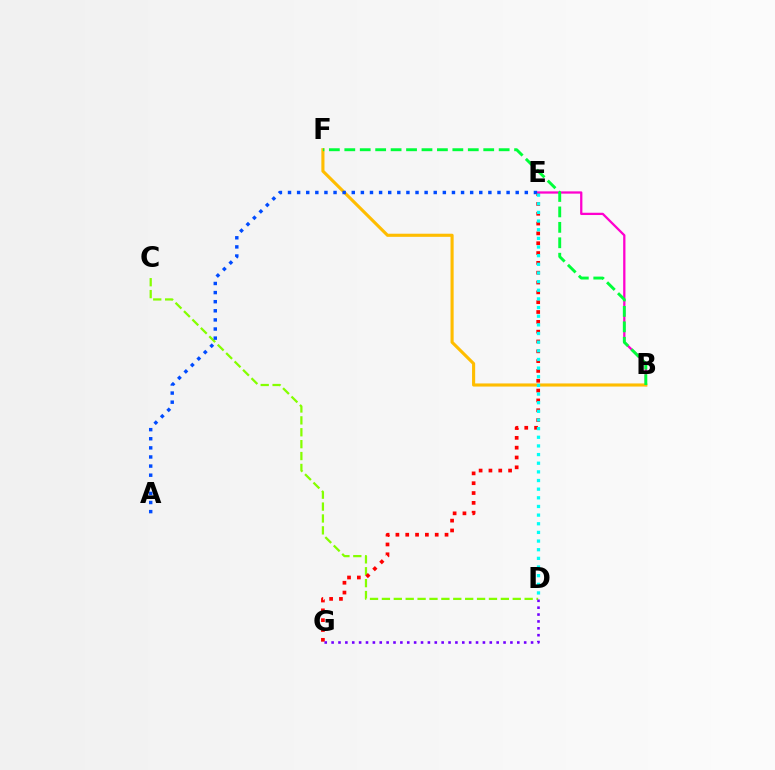{('C', 'D'): [{'color': '#84ff00', 'line_style': 'dashed', 'thickness': 1.62}], ('E', 'G'): [{'color': '#ff0000', 'line_style': 'dotted', 'thickness': 2.67}], ('D', 'G'): [{'color': '#7200ff', 'line_style': 'dotted', 'thickness': 1.87}], ('B', 'E'): [{'color': '#ff00cf', 'line_style': 'solid', 'thickness': 1.64}], ('B', 'F'): [{'color': '#ffbd00', 'line_style': 'solid', 'thickness': 2.24}, {'color': '#00ff39', 'line_style': 'dashed', 'thickness': 2.1}], ('A', 'E'): [{'color': '#004bff', 'line_style': 'dotted', 'thickness': 2.47}], ('D', 'E'): [{'color': '#00fff6', 'line_style': 'dotted', 'thickness': 2.35}]}